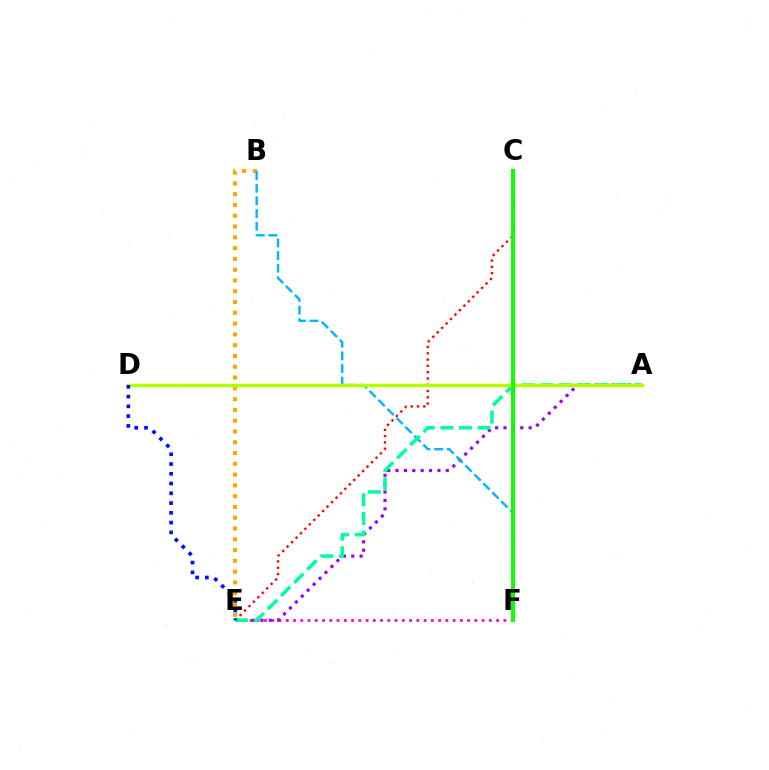{('B', 'E'): [{'color': '#ffa500', 'line_style': 'dotted', 'thickness': 2.93}], ('E', 'F'): [{'color': '#ff00bd', 'line_style': 'dotted', 'thickness': 1.97}], ('A', 'E'): [{'color': '#9b00ff', 'line_style': 'dotted', 'thickness': 2.28}, {'color': '#00ff9d', 'line_style': 'dashed', 'thickness': 2.53}], ('B', 'F'): [{'color': '#00b5ff', 'line_style': 'dashed', 'thickness': 1.72}], ('C', 'E'): [{'color': '#ff0000', 'line_style': 'dotted', 'thickness': 1.71}], ('A', 'D'): [{'color': '#b3ff00', 'line_style': 'solid', 'thickness': 2.48}], ('C', 'F'): [{'color': '#08ff00', 'line_style': 'solid', 'thickness': 2.85}], ('D', 'E'): [{'color': '#0010ff', 'line_style': 'dotted', 'thickness': 2.65}]}